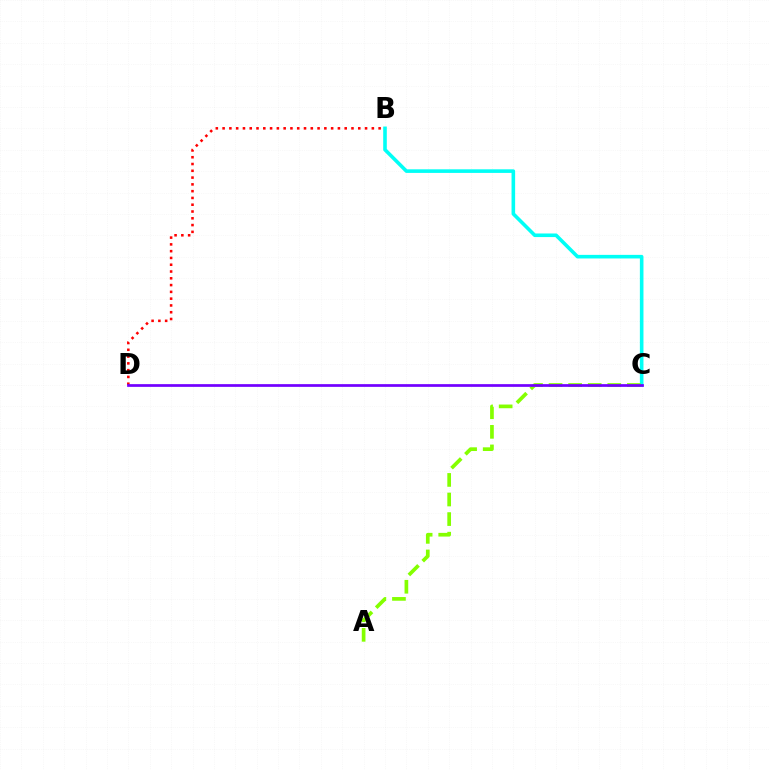{('B', 'D'): [{'color': '#ff0000', 'line_style': 'dotted', 'thickness': 1.84}], ('B', 'C'): [{'color': '#00fff6', 'line_style': 'solid', 'thickness': 2.59}], ('A', 'C'): [{'color': '#84ff00', 'line_style': 'dashed', 'thickness': 2.66}], ('C', 'D'): [{'color': '#7200ff', 'line_style': 'solid', 'thickness': 1.96}]}